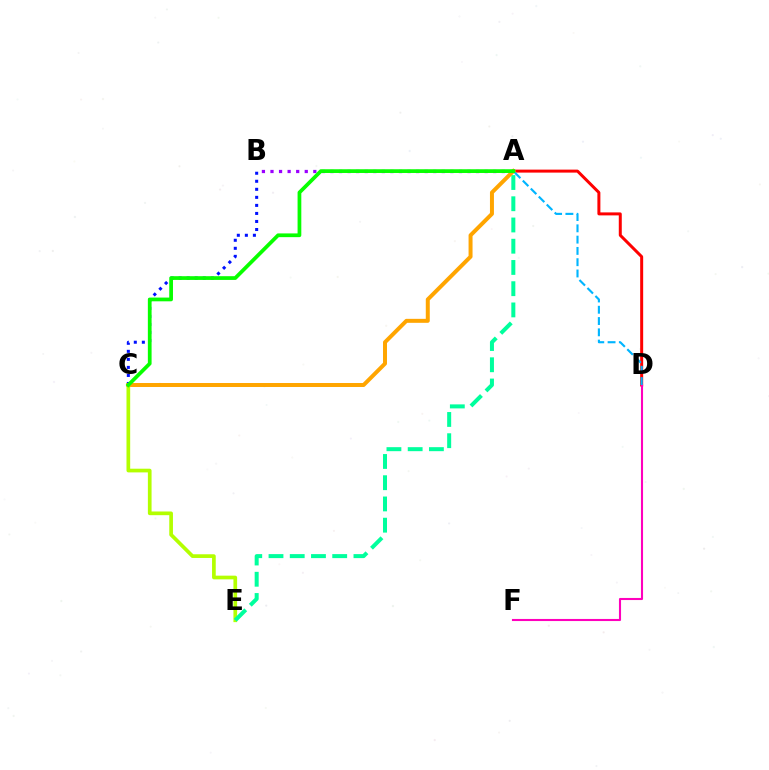{('A', 'B'): [{'color': '#9b00ff', 'line_style': 'dotted', 'thickness': 2.33}], ('A', 'D'): [{'color': '#ff0000', 'line_style': 'solid', 'thickness': 2.15}, {'color': '#00b5ff', 'line_style': 'dashed', 'thickness': 1.53}], ('B', 'C'): [{'color': '#0010ff', 'line_style': 'dotted', 'thickness': 2.18}], ('C', 'E'): [{'color': '#b3ff00', 'line_style': 'solid', 'thickness': 2.66}], ('A', 'E'): [{'color': '#00ff9d', 'line_style': 'dashed', 'thickness': 2.88}], ('D', 'F'): [{'color': '#ff00bd', 'line_style': 'solid', 'thickness': 1.51}], ('A', 'C'): [{'color': '#ffa500', 'line_style': 'solid', 'thickness': 2.86}, {'color': '#08ff00', 'line_style': 'solid', 'thickness': 2.69}]}